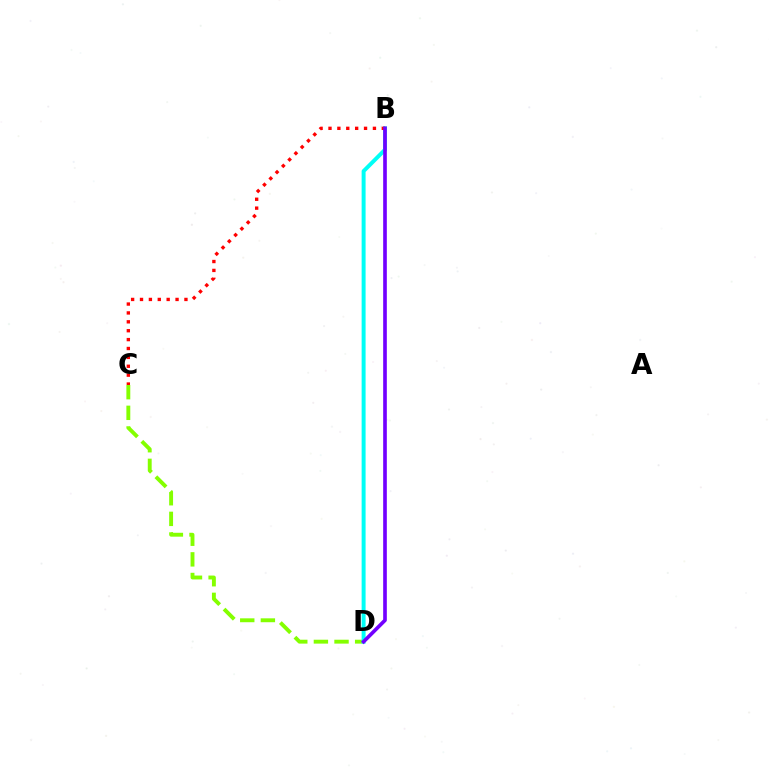{('C', 'D'): [{'color': '#84ff00', 'line_style': 'dashed', 'thickness': 2.8}], ('B', 'D'): [{'color': '#00fff6', 'line_style': 'solid', 'thickness': 2.85}, {'color': '#7200ff', 'line_style': 'solid', 'thickness': 2.63}], ('B', 'C'): [{'color': '#ff0000', 'line_style': 'dotted', 'thickness': 2.41}]}